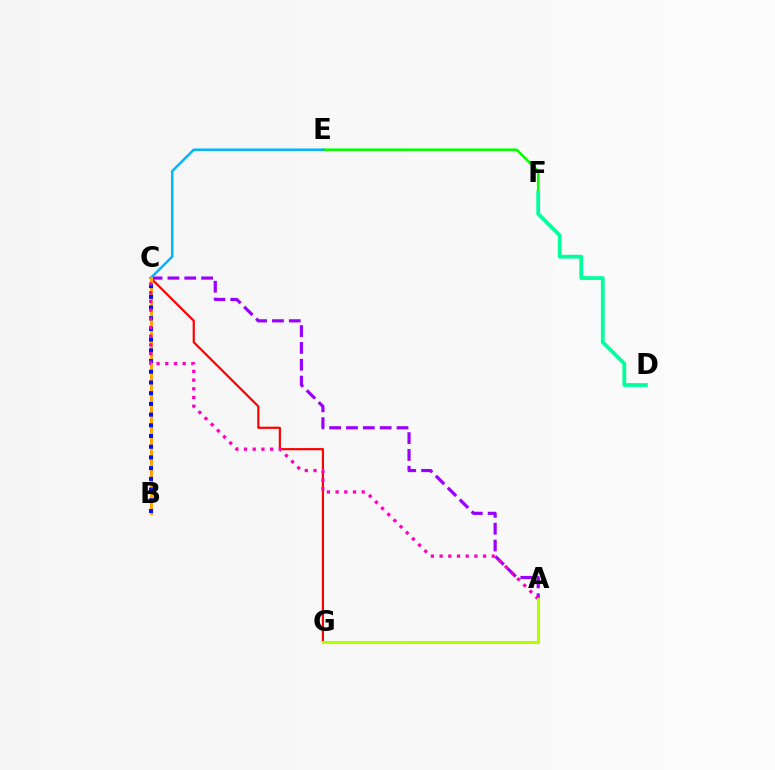{('E', 'F'): [{'color': '#08ff00', 'line_style': 'solid', 'thickness': 1.83}], ('A', 'C'): [{'color': '#9b00ff', 'line_style': 'dashed', 'thickness': 2.29}, {'color': '#ff00bd', 'line_style': 'dotted', 'thickness': 2.36}], ('D', 'F'): [{'color': '#00ff9d', 'line_style': 'solid', 'thickness': 2.72}], ('C', 'E'): [{'color': '#00b5ff', 'line_style': 'solid', 'thickness': 1.78}], ('C', 'G'): [{'color': '#ff0000', 'line_style': 'solid', 'thickness': 1.58}], ('B', 'C'): [{'color': '#ffa500', 'line_style': 'solid', 'thickness': 2.14}, {'color': '#0010ff', 'line_style': 'dotted', 'thickness': 2.91}], ('A', 'G'): [{'color': '#b3ff00', 'line_style': 'solid', 'thickness': 2.23}]}